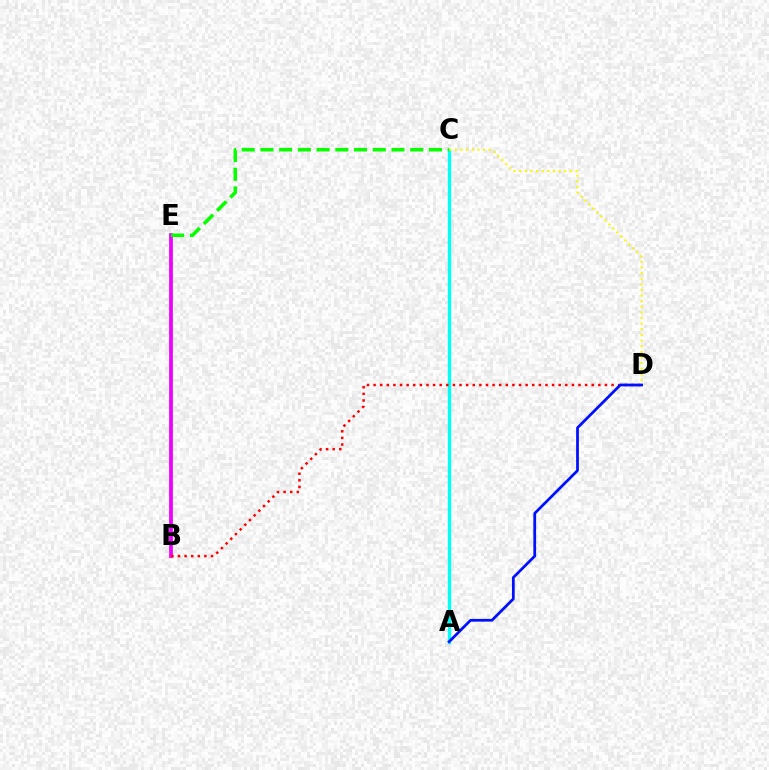{('B', 'E'): [{'color': '#ee00ff', 'line_style': 'solid', 'thickness': 2.69}], ('A', 'C'): [{'color': '#00fff6', 'line_style': 'solid', 'thickness': 2.4}], ('B', 'D'): [{'color': '#ff0000', 'line_style': 'dotted', 'thickness': 1.8}], ('C', 'E'): [{'color': '#08ff00', 'line_style': 'dashed', 'thickness': 2.54}], ('C', 'D'): [{'color': '#fcf500', 'line_style': 'dotted', 'thickness': 1.53}], ('A', 'D'): [{'color': '#0010ff', 'line_style': 'solid', 'thickness': 1.98}]}